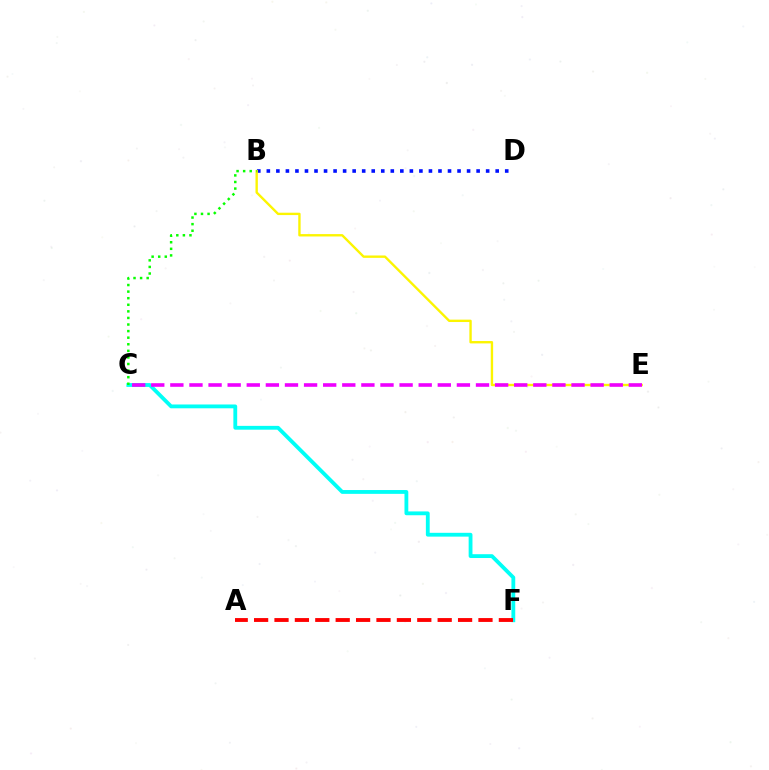{('C', 'F'): [{'color': '#00fff6', 'line_style': 'solid', 'thickness': 2.75}], ('A', 'F'): [{'color': '#ff0000', 'line_style': 'dashed', 'thickness': 2.77}], ('B', 'D'): [{'color': '#0010ff', 'line_style': 'dotted', 'thickness': 2.59}], ('B', 'E'): [{'color': '#fcf500', 'line_style': 'solid', 'thickness': 1.71}], ('C', 'E'): [{'color': '#ee00ff', 'line_style': 'dashed', 'thickness': 2.6}], ('B', 'C'): [{'color': '#08ff00', 'line_style': 'dotted', 'thickness': 1.79}]}